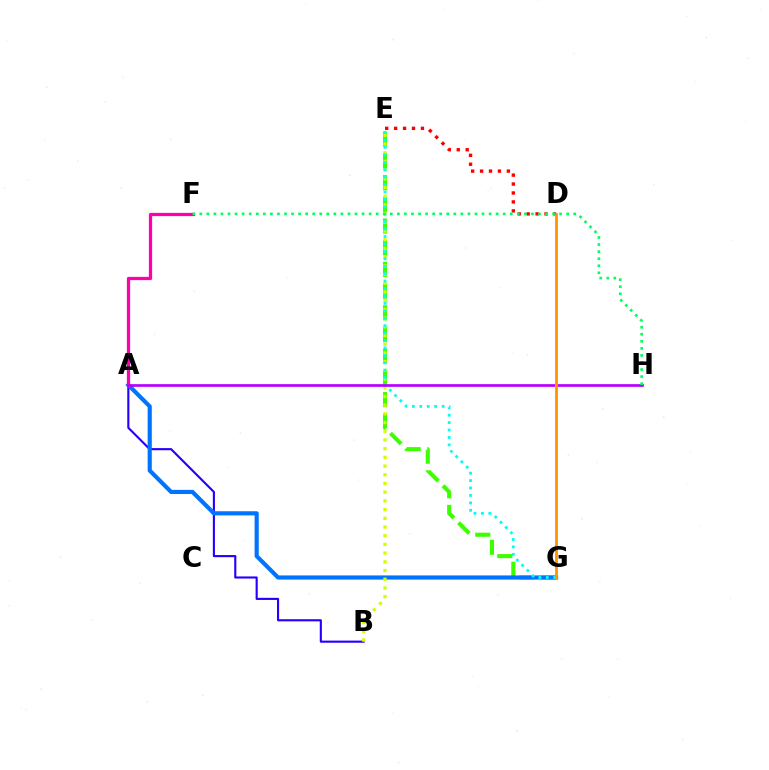{('E', 'G'): [{'color': '#3dff00', 'line_style': 'dashed', 'thickness': 2.95}, {'color': '#00fff6', 'line_style': 'dotted', 'thickness': 2.02}], ('A', 'B'): [{'color': '#2500ff', 'line_style': 'solid', 'thickness': 1.53}], ('A', 'G'): [{'color': '#0074ff', 'line_style': 'solid', 'thickness': 2.99}], ('B', 'E'): [{'color': '#d1ff00', 'line_style': 'dotted', 'thickness': 2.37}], ('D', 'E'): [{'color': '#ff0000', 'line_style': 'dotted', 'thickness': 2.43}], ('A', 'F'): [{'color': '#ff00ac', 'line_style': 'solid', 'thickness': 2.34}], ('A', 'H'): [{'color': '#b900ff', 'line_style': 'solid', 'thickness': 1.95}], ('D', 'G'): [{'color': '#ff9400', 'line_style': 'solid', 'thickness': 2.01}], ('F', 'H'): [{'color': '#00ff5c', 'line_style': 'dotted', 'thickness': 1.92}]}